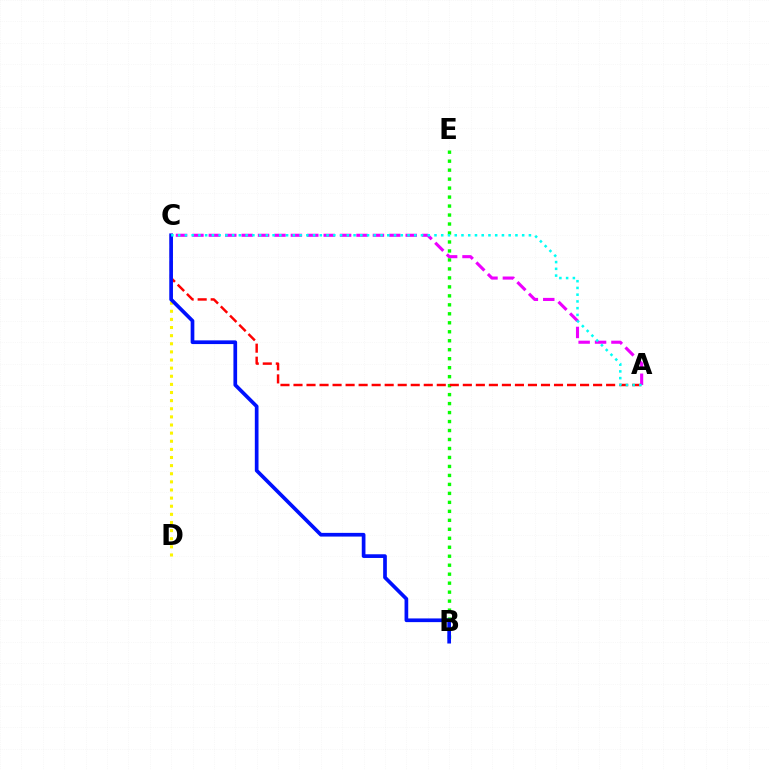{('B', 'E'): [{'color': '#08ff00', 'line_style': 'dotted', 'thickness': 2.44}], ('A', 'C'): [{'color': '#ee00ff', 'line_style': 'dashed', 'thickness': 2.23}, {'color': '#ff0000', 'line_style': 'dashed', 'thickness': 1.77}, {'color': '#00fff6', 'line_style': 'dotted', 'thickness': 1.83}], ('C', 'D'): [{'color': '#fcf500', 'line_style': 'dotted', 'thickness': 2.21}], ('B', 'C'): [{'color': '#0010ff', 'line_style': 'solid', 'thickness': 2.66}]}